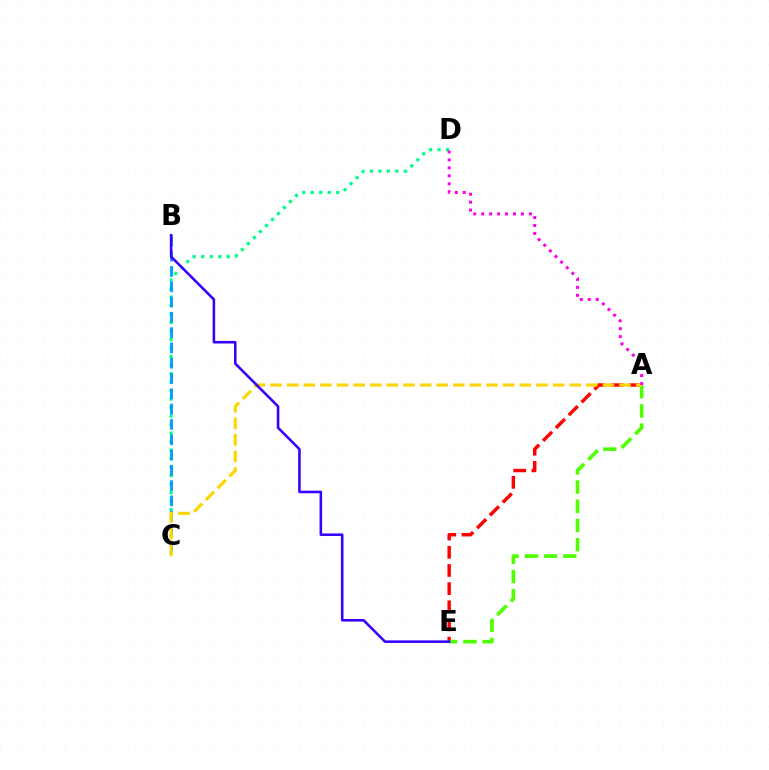{('C', 'D'): [{'color': '#00ff86', 'line_style': 'dotted', 'thickness': 2.31}], ('B', 'C'): [{'color': '#009eff', 'line_style': 'dashed', 'thickness': 2.08}], ('A', 'E'): [{'color': '#ff0000', 'line_style': 'dashed', 'thickness': 2.47}, {'color': '#4fff00', 'line_style': 'dashed', 'thickness': 2.61}], ('A', 'C'): [{'color': '#ffd500', 'line_style': 'dashed', 'thickness': 2.26}], ('A', 'D'): [{'color': '#ff00ed', 'line_style': 'dotted', 'thickness': 2.16}], ('B', 'E'): [{'color': '#3700ff', 'line_style': 'solid', 'thickness': 1.86}]}